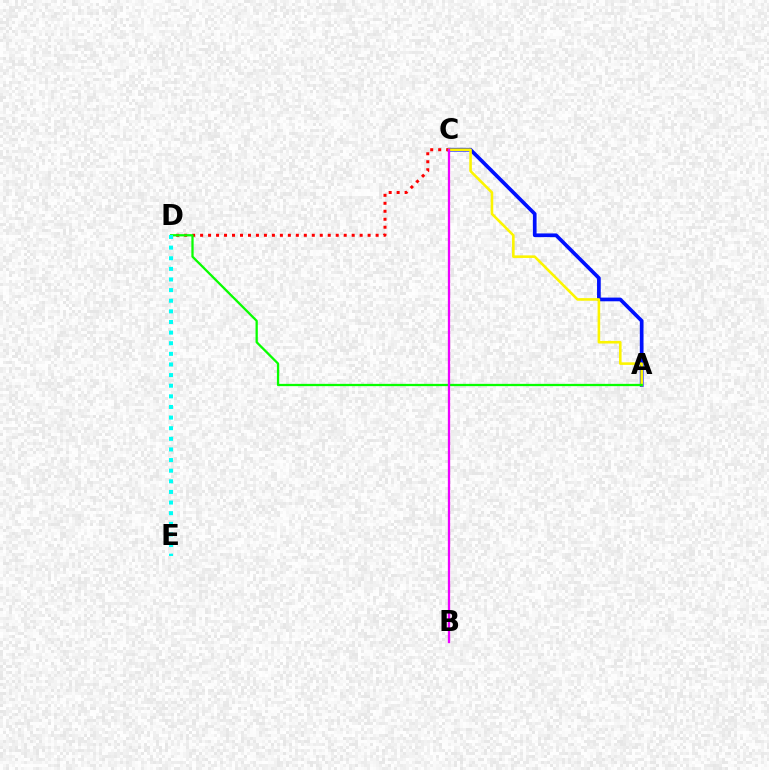{('A', 'C'): [{'color': '#0010ff', 'line_style': 'solid', 'thickness': 2.66}, {'color': '#fcf500', 'line_style': 'solid', 'thickness': 1.87}], ('C', 'D'): [{'color': '#ff0000', 'line_style': 'dotted', 'thickness': 2.17}], ('A', 'D'): [{'color': '#08ff00', 'line_style': 'solid', 'thickness': 1.64}], ('B', 'C'): [{'color': '#ee00ff', 'line_style': 'solid', 'thickness': 1.65}], ('D', 'E'): [{'color': '#00fff6', 'line_style': 'dotted', 'thickness': 2.89}]}